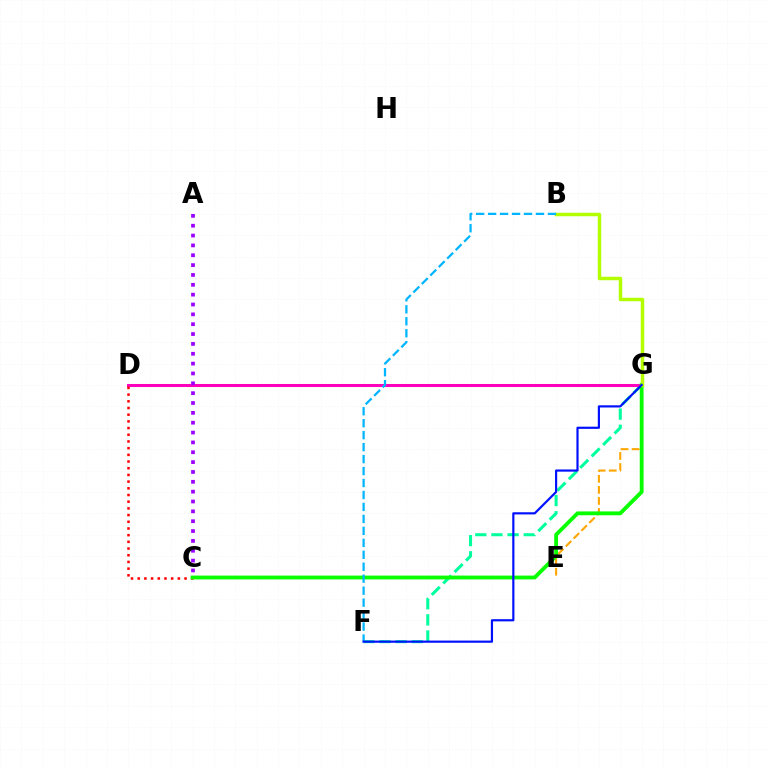{('E', 'G'): [{'color': '#ffa500', 'line_style': 'dashed', 'thickness': 1.5}], ('F', 'G'): [{'color': '#00ff9d', 'line_style': 'dashed', 'thickness': 2.19}, {'color': '#0010ff', 'line_style': 'solid', 'thickness': 1.57}], ('D', 'G'): [{'color': '#ff00bd', 'line_style': 'solid', 'thickness': 2.17}], ('C', 'D'): [{'color': '#ff0000', 'line_style': 'dotted', 'thickness': 1.82}], ('C', 'G'): [{'color': '#08ff00', 'line_style': 'solid', 'thickness': 2.76}], ('B', 'G'): [{'color': '#b3ff00', 'line_style': 'solid', 'thickness': 2.5}], ('B', 'F'): [{'color': '#00b5ff', 'line_style': 'dashed', 'thickness': 1.63}], ('A', 'C'): [{'color': '#9b00ff', 'line_style': 'dotted', 'thickness': 2.68}]}